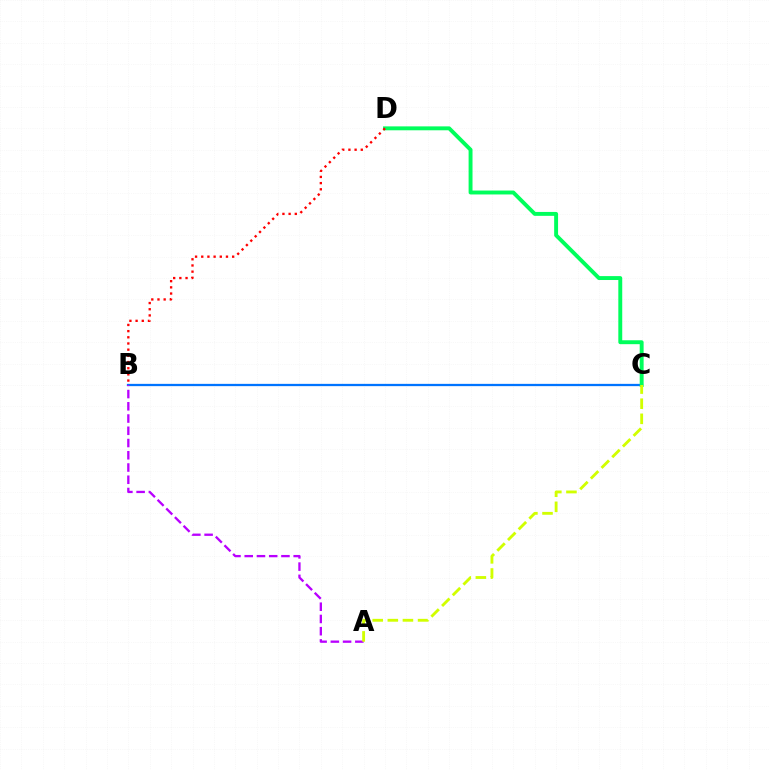{('B', 'C'): [{'color': '#0074ff', 'line_style': 'solid', 'thickness': 1.64}], ('C', 'D'): [{'color': '#00ff5c', 'line_style': 'solid', 'thickness': 2.82}], ('A', 'B'): [{'color': '#b900ff', 'line_style': 'dashed', 'thickness': 1.66}], ('B', 'D'): [{'color': '#ff0000', 'line_style': 'dotted', 'thickness': 1.68}], ('A', 'C'): [{'color': '#d1ff00', 'line_style': 'dashed', 'thickness': 2.05}]}